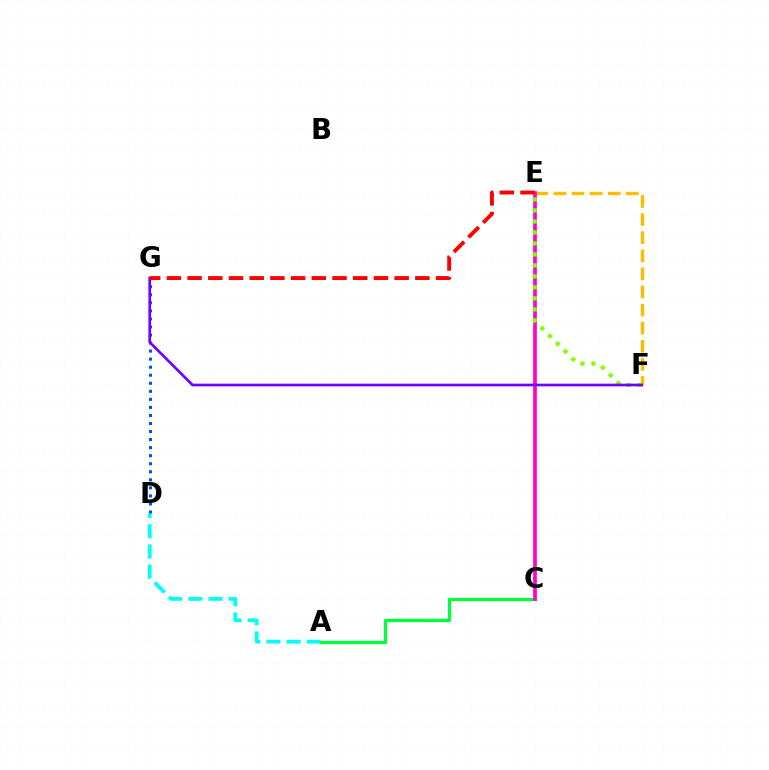{('A', 'D'): [{'color': '#00fff6', 'line_style': 'dashed', 'thickness': 2.74}], ('D', 'G'): [{'color': '#004bff', 'line_style': 'dotted', 'thickness': 2.19}], ('E', 'F'): [{'color': '#ffbd00', 'line_style': 'dashed', 'thickness': 2.46}, {'color': '#84ff00', 'line_style': 'dotted', 'thickness': 2.99}], ('A', 'C'): [{'color': '#00ff39', 'line_style': 'solid', 'thickness': 2.35}], ('C', 'E'): [{'color': '#ff00cf', 'line_style': 'solid', 'thickness': 2.66}], ('F', 'G'): [{'color': '#7200ff', 'line_style': 'solid', 'thickness': 1.94}], ('E', 'G'): [{'color': '#ff0000', 'line_style': 'dashed', 'thickness': 2.81}]}